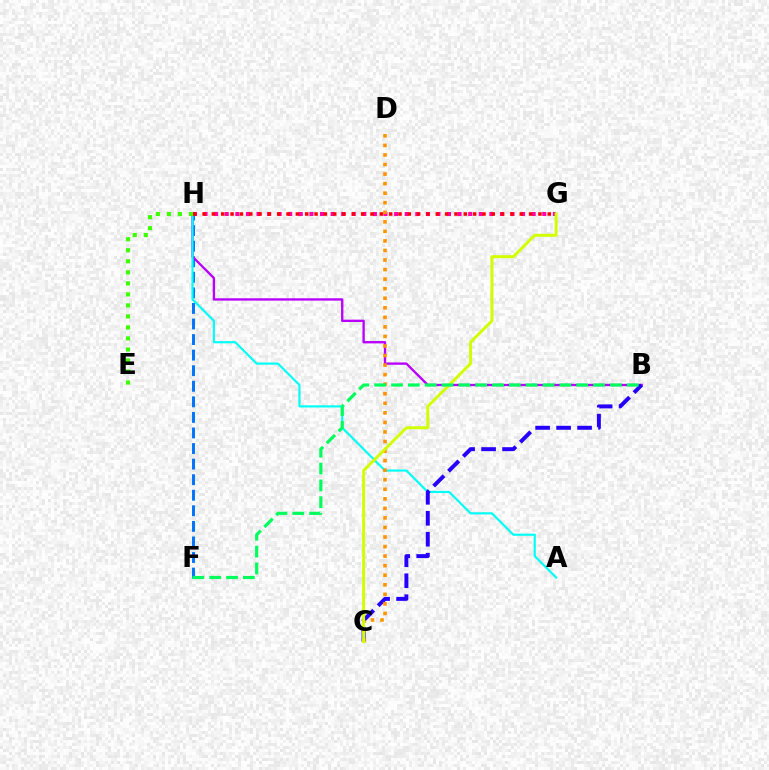{('G', 'H'): [{'color': '#ff00ac', 'line_style': 'dotted', 'thickness': 2.88}, {'color': '#ff0000', 'line_style': 'dotted', 'thickness': 2.53}], ('F', 'H'): [{'color': '#0074ff', 'line_style': 'dashed', 'thickness': 2.11}], ('B', 'H'): [{'color': '#b900ff', 'line_style': 'solid', 'thickness': 1.69}], ('A', 'H'): [{'color': '#00fff6', 'line_style': 'solid', 'thickness': 1.56}], ('B', 'C'): [{'color': '#2500ff', 'line_style': 'dashed', 'thickness': 2.85}], ('C', 'D'): [{'color': '#ff9400', 'line_style': 'dotted', 'thickness': 2.6}], ('C', 'G'): [{'color': '#d1ff00', 'line_style': 'solid', 'thickness': 2.14}], ('E', 'H'): [{'color': '#3dff00', 'line_style': 'dotted', 'thickness': 2.99}], ('B', 'F'): [{'color': '#00ff5c', 'line_style': 'dashed', 'thickness': 2.29}]}